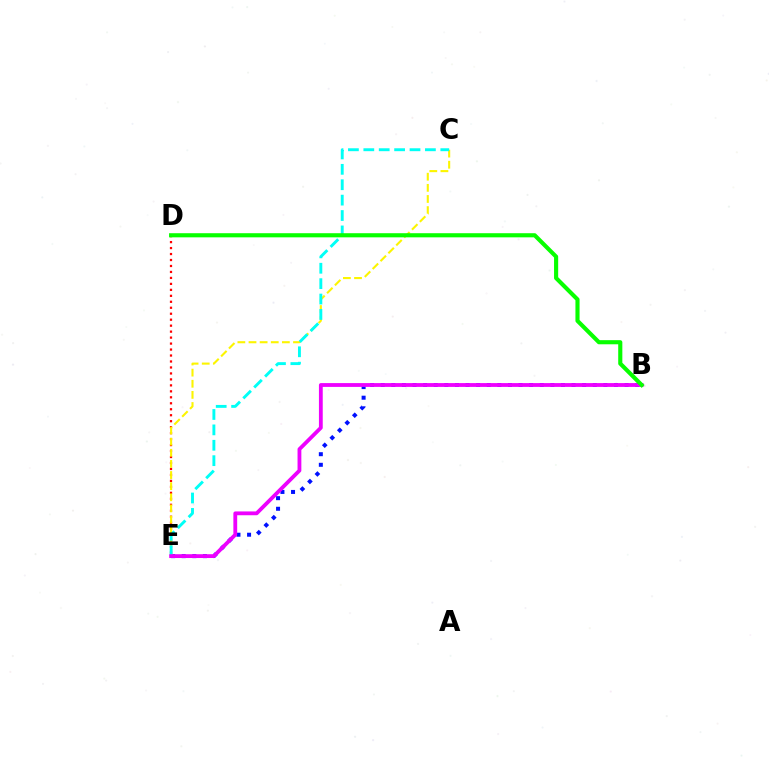{('D', 'E'): [{'color': '#ff0000', 'line_style': 'dotted', 'thickness': 1.62}], ('B', 'E'): [{'color': '#0010ff', 'line_style': 'dotted', 'thickness': 2.88}, {'color': '#ee00ff', 'line_style': 'solid', 'thickness': 2.74}], ('C', 'E'): [{'color': '#fcf500', 'line_style': 'dashed', 'thickness': 1.51}, {'color': '#00fff6', 'line_style': 'dashed', 'thickness': 2.09}], ('B', 'D'): [{'color': '#08ff00', 'line_style': 'solid', 'thickness': 2.97}]}